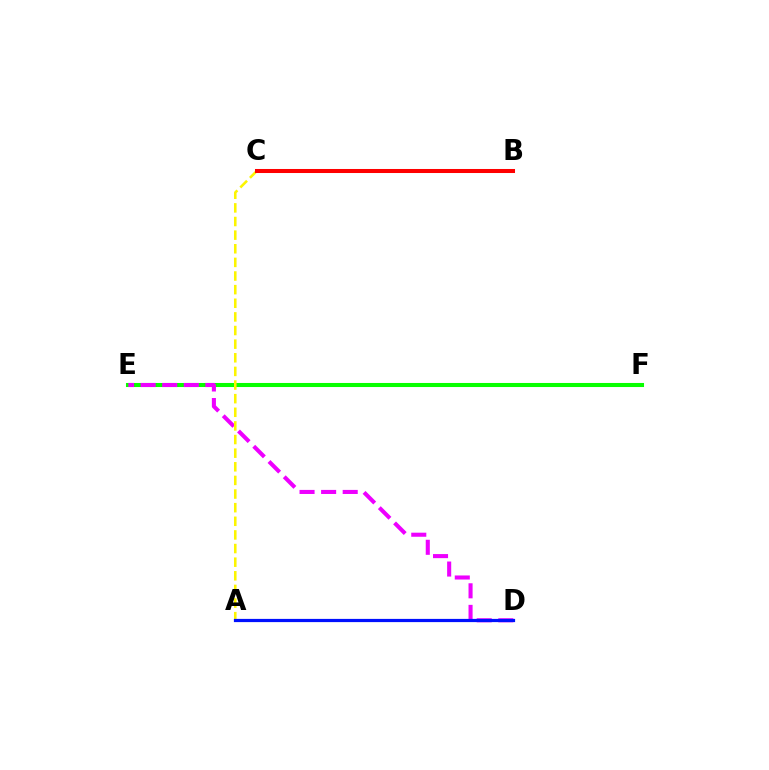{('B', 'C'): [{'color': '#00fff6', 'line_style': 'dashed', 'thickness': 1.97}, {'color': '#ff0000', 'line_style': 'solid', 'thickness': 2.9}], ('E', 'F'): [{'color': '#08ff00', 'line_style': 'solid', 'thickness': 2.93}], ('D', 'E'): [{'color': '#ee00ff', 'line_style': 'dashed', 'thickness': 2.93}], ('A', 'C'): [{'color': '#fcf500', 'line_style': 'dashed', 'thickness': 1.85}], ('A', 'D'): [{'color': '#0010ff', 'line_style': 'solid', 'thickness': 2.31}]}